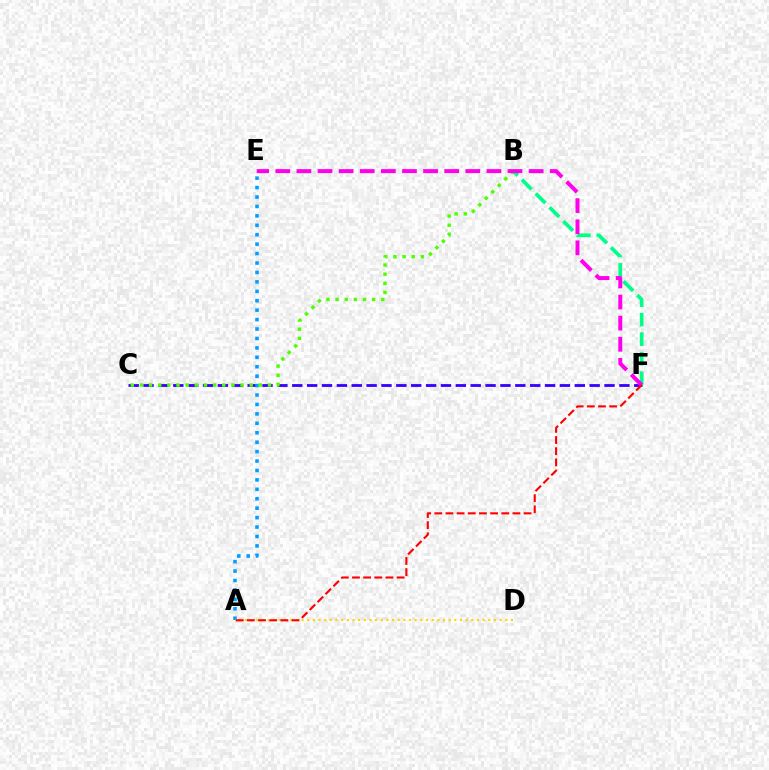{('C', 'F'): [{'color': '#3700ff', 'line_style': 'dashed', 'thickness': 2.02}], ('B', 'F'): [{'color': '#00ff86', 'line_style': 'dashed', 'thickness': 2.65}], ('A', 'E'): [{'color': '#009eff', 'line_style': 'dotted', 'thickness': 2.56}], ('A', 'D'): [{'color': '#ffd500', 'line_style': 'dotted', 'thickness': 1.54}], ('B', 'C'): [{'color': '#4fff00', 'line_style': 'dotted', 'thickness': 2.49}], ('E', 'F'): [{'color': '#ff00ed', 'line_style': 'dashed', 'thickness': 2.87}], ('A', 'F'): [{'color': '#ff0000', 'line_style': 'dashed', 'thickness': 1.52}]}